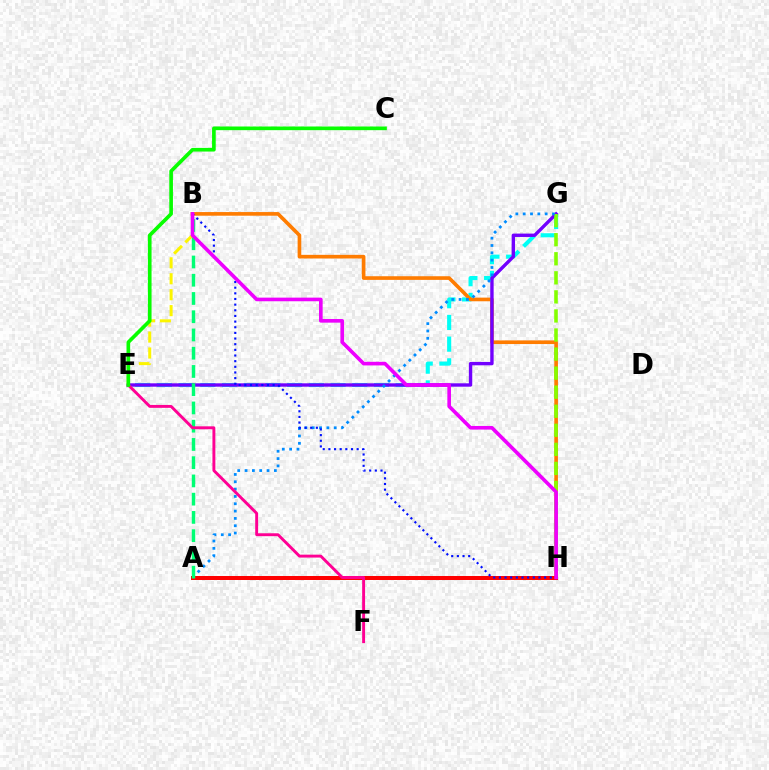{('E', 'G'): [{'color': '#00fff6', 'line_style': 'dashed', 'thickness': 2.95}, {'color': '#7200ff', 'line_style': 'solid', 'thickness': 2.44}], ('B', 'H'): [{'color': '#ff7c00', 'line_style': 'solid', 'thickness': 2.63}, {'color': '#0010ff', 'line_style': 'dotted', 'thickness': 1.54}, {'color': '#ee00ff', 'line_style': 'solid', 'thickness': 2.61}], ('G', 'H'): [{'color': '#84ff00', 'line_style': 'dashed', 'thickness': 2.59}], ('B', 'E'): [{'color': '#fcf500', 'line_style': 'dashed', 'thickness': 2.17}], ('A', 'G'): [{'color': '#008cff', 'line_style': 'dotted', 'thickness': 1.99}], ('A', 'H'): [{'color': '#ff0000', 'line_style': 'solid', 'thickness': 2.88}], ('A', 'B'): [{'color': '#00ff74', 'line_style': 'dashed', 'thickness': 2.48}], ('E', 'F'): [{'color': '#ff0094', 'line_style': 'solid', 'thickness': 2.09}], ('C', 'E'): [{'color': '#08ff00', 'line_style': 'solid', 'thickness': 2.64}]}